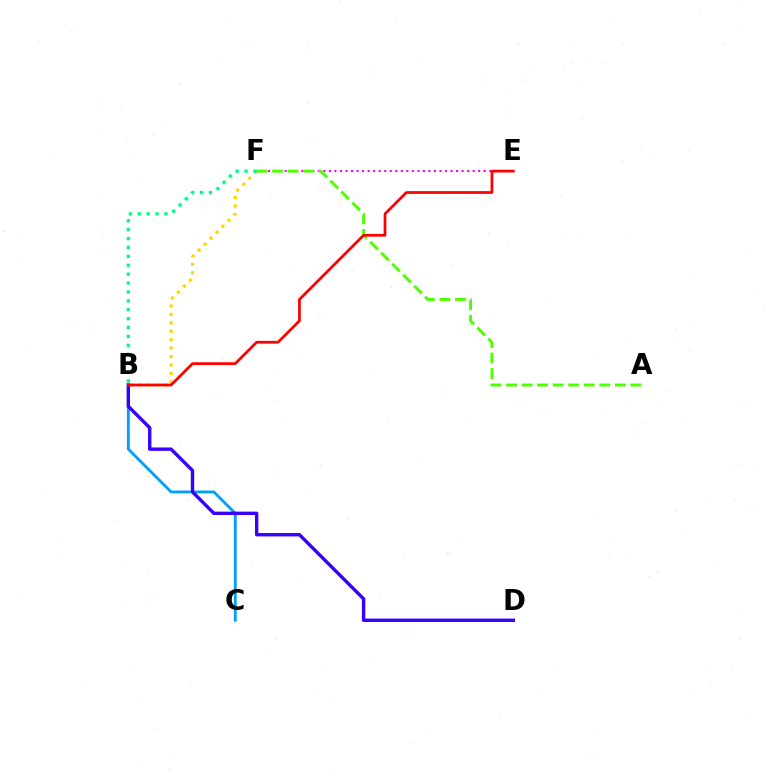{('E', 'F'): [{'color': '#ff00ed', 'line_style': 'dotted', 'thickness': 1.5}], ('B', 'C'): [{'color': '#009eff', 'line_style': 'solid', 'thickness': 2.04}], ('B', 'F'): [{'color': '#ffd500', 'line_style': 'dotted', 'thickness': 2.29}, {'color': '#00ff86', 'line_style': 'dotted', 'thickness': 2.42}], ('B', 'D'): [{'color': '#3700ff', 'line_style': 'solid', 'thickness': 2.44}], ('A', 'F'): [{'color': '#4fff00', 'line_style': 'dashed', 'thickness': 2.11}], ('B', 'E'): [{'color': '#ff0000', 'line_style': 'solid', 'thickness': 1.97}]}